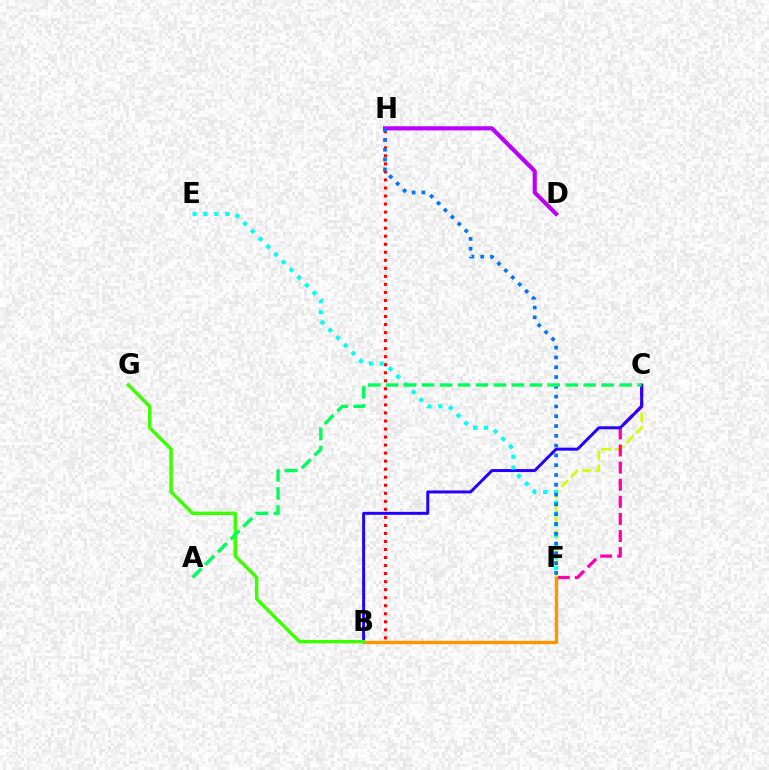{('B', 'H'): [{'color': '#ff0000', 'line_style': 'dotted', 'thickness': 2.18}], ('C', 'F'): [{'color': '#d1ff00', 'line_style': 'dashed', 'thickness': 1.86}, {'color': '#ff00ac', 'line_style': 'dashed', 'thickness': 2.32}], ('D', 'H'): [{'color': '#b900ff', 'line_style': 'solid', 'thickness': 2.98}], ('B', 'C'): [{'color': '#2500ff', 'line_style': 'solid', 'thickness': 2.15}], ('E', 'F'): [{'color': '#00fff6', 'line_style': 'dotted', 'thickness': 2.96}], ('B', 'F'): [{'color': '#ff9400', 'line_style': 'solid', 'thickness': 2.42}], ('F', 'H'): [{'color': '#0074ff', 'line_style': 'dotted', 'thickness': 2.66}], ('B', 'G'): [{'color': '#3dff00', 'line_style': 'solid', 'thickness': 2.47}], ('A', 'C'): [{'color': '#00ff5c', 'line_style': 'dashed', 'thickness': 2.44}]}